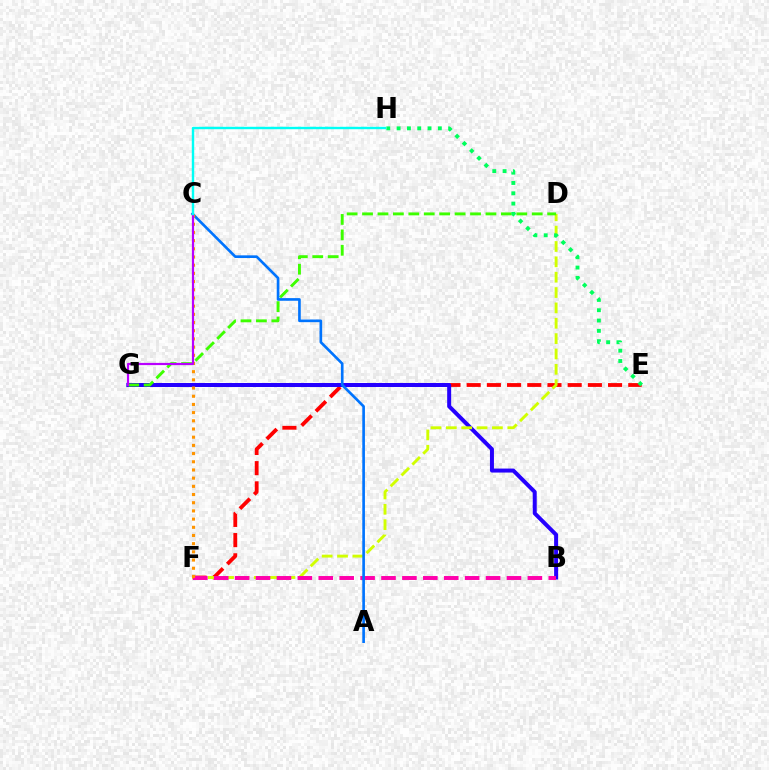{('E', 'F'): [{'color': '#ff0000', 'line_style': 'dashed', 'thickness': 2.74}], ('B', 'G'): [{'color': '#2500ff', 'line_style': 'solid', 'thickness': 2.87}], ('D', 'F'): [{'color': '#d1ff00', 'line_style': 'dashed', 'thickness': 2.09}], ('B', 'F'): [{'color': '#ff00ac', 'line_style': 'dashed', 'thickness': 2.84}], ('D', 'G'): [{'color': '#3dff00', 'line_style': 'dashed', 'thickness': 2.1}], ('A', 'C'): [{'color': '#0074ff', 'line_style': 'solid', 'thickness': 1.91}], ('C', 'F'): [{'color': '#ff9400', 'line_style': 'dotted', 'thickness': 2.23}], ('E', 'H'): [{'color': '#00ff5c', 'line_style': 'dotted', 'thickness': 2.8}], ('C', 'G'): [{'color': '#b900ff', 'line_style': 'solid', 'thickness': 1.58}], ('C', 'H'): [{'color': '#00fff6', 'line_style': 'solid', 'thickness': 1.73}]}